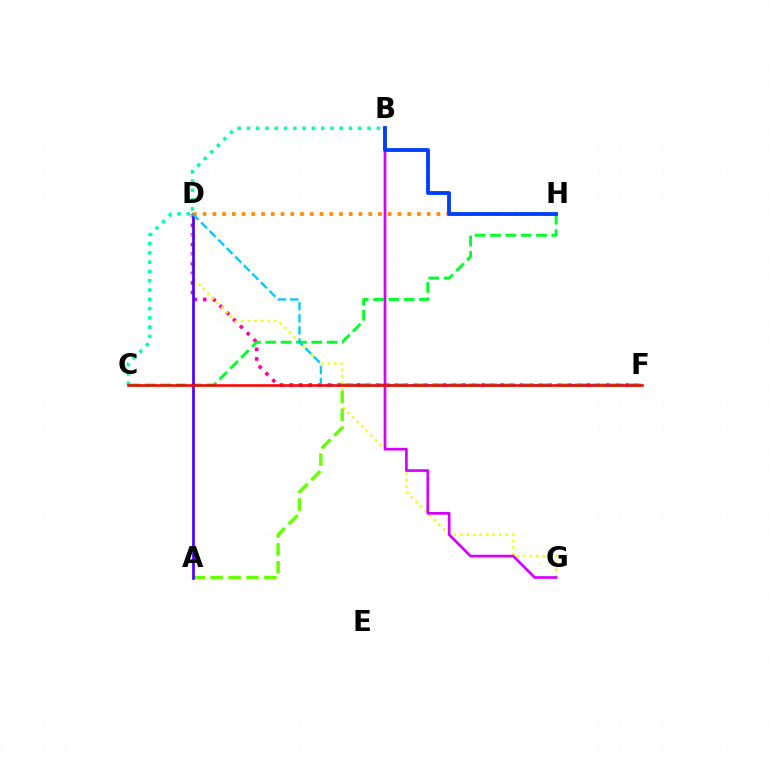{('D', 'F'): [{'color': '#ff00a0', 'line_style': 'dotted', 'thickness': 2.61}, {'color': '#00c7ff', 'line_style': 'dashed', 'thickness': 1.64}], ('D', 'G'): [{'color': '#eeff00', 'line_style': 'dotted', 'thickness': 1.77}], ('A', 'F'): [{'color': '#66ff00', 'line_style': 'dashed', 'thickness': 2.43}], ('C', 'H'): [{'color': '#00ff27', 'line_style': 'dashed', 'thickness': 2.08}], ('A', 'D'): [{'color': '#4f00ff', 'line_style': 'solid', 'thickness': 1.96}], ('B', 'G'): [{'color': '#d600ff', 'line_style': 'solid', 'thickness': 1.94}], ('D', 'H'): [{'color': '#ff8800', 'line_style': 'dotted', 'thickness': 2.65}], ('B', 'C'): [{'color': '#00ffaf', 'line_style': 'dotted', 'thickness': 2.52}], ('B', 'H'): [{'color': '#003fff', 'line_style': 'solid', 'thickness': 2.76}], ('C', 'F'): [{'color': '#ff0000', 'line_style': 'solid', 'thickness': 1.85}]}